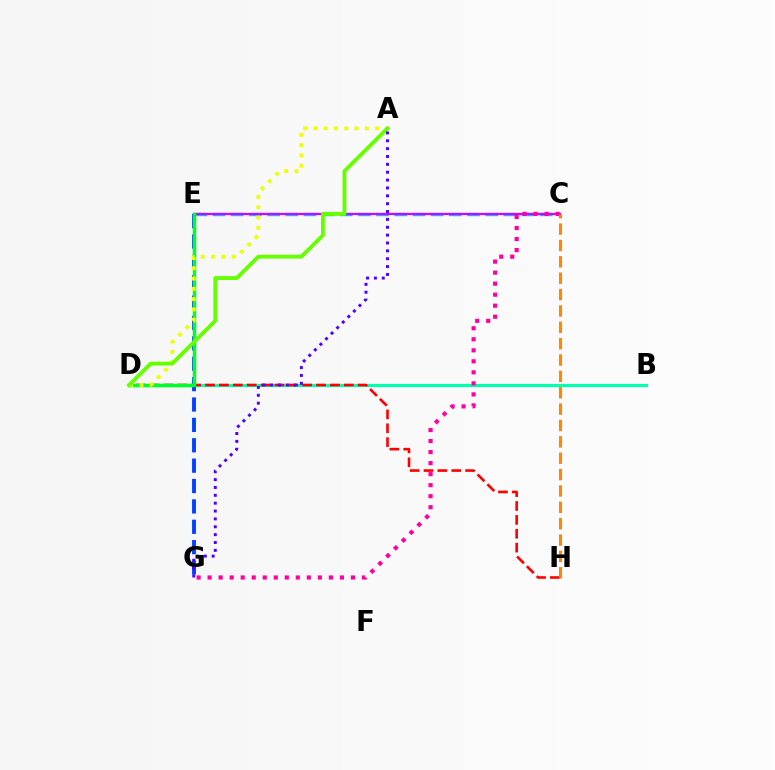{('C', 'E'): [{'color': '#00c7ff', 'line_style': 'dashed', 'thickness': 2.47}, {'color': '#d600ff', 'line_style': 'solid', 'thickness': 1.6}], ('B', 'D'): [{'color': '#00ffaf', 'line_style': 'solid', 'thickness': 2.28}], ('D', 'H'): [{'color': '#ff0000', 'line_style': 'dashed', 'thickness': 1.89}], ('C', 'G'): [{'color': '#ff00a0', 'line_style': 'dotted', 'thickness': 2.99}], ('E', 'G'): [{'color': '#003fff', 'line_style': 'dashed', 'thickness': 2.77}], ('D', 'E'): [{'color': '#00ff27', 'line_style': 'solid', 'thickness': 2.5}], ('A', 'D'): [{'color': '#eeff00', 'line_style': 'dotted', 'thickness': 2.79}, {'color': '#66ff00', 'line_style': 'solid', 'thickness': 2.77}], ('A', 'G'): [{'color': '#4f00ff', 'line_style': 'dotted', 'thickness': 2.14}], ('C', 'H'): [{'color': '#ff8800', 'line_style': 'dashed', 'thickness': 2.22}]}